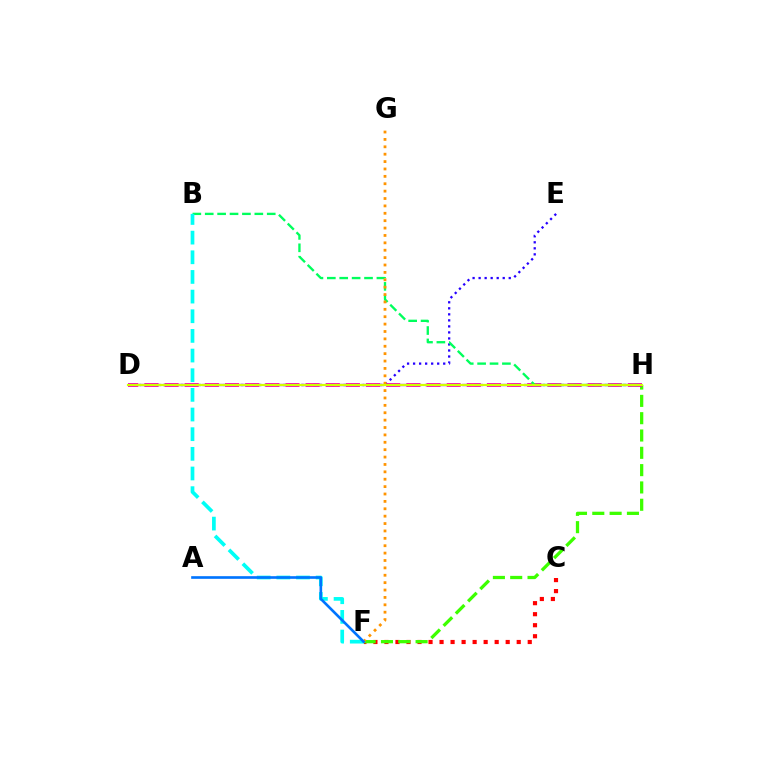{('C', 'F'): [{'color': '#ff0000', 'line_style': 'dotted', 'thickness': 2.99}], ('F', 'H'): [{'color': '#3dff00', 'line_style': 'dashed', 'thickness': 2.35}], ('D', 'E'): [{'color': '#2500ff', 'line_style': 'dotted', 'thickness': 1.64}], ('D', 'H'): [{'color': '#ff00ac', 'line_style': 'dashed', 'thickness': 2.74}, {'color': '#b900ff', 'line_style': 'dashed', 'thickness': 1.68}, {'color': '#d1ff00', 'line_style': 'solid', 'thickness': 1.58}], ('B', 'H'): [{'color': '#00ff5c', 'line_style': 'dashed', 'thickness': 1.68}], ('B', 'F'): [{'color': '#00fff6', 'line_style': 'dashed', 'thickness': 2.67}], ('F', 'G'): [{'color': '#ff9400', 'line_style': 'dotted', 'thickness': 2.01}], ('A', 'F'): [{'color': '#0074ff', 'line_style': 'solid', 'thickness': 1.91}]}